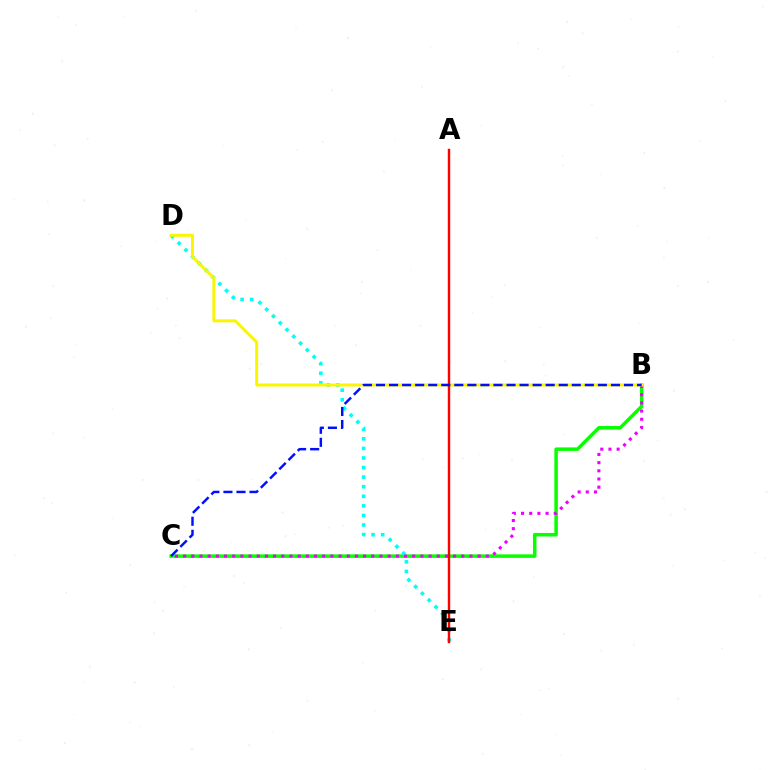{('B', 'C'): [{'color': '#08ff00', 'line_style': 'solid', 'thickness': 2.52}, {'color': '#ee00ff', 'line_style': 'dotted', 'thickness': 2.22}, {'color': '#0010ff', 'line_style': 'dashed', 'thickness': 1.77}], ('D', 'E'): [{'color': '#00fff6', 'line_style': 'dotted', 'thickness': 2.6}], ('B', 'D'): [{'color': '#fcf500', 'line_style': 'solid', 'thickness': 2.14}], ('A', 'E'): [{'color': '#ff0000', 'line_style': 'solid', 'thickness': 1.75}]}